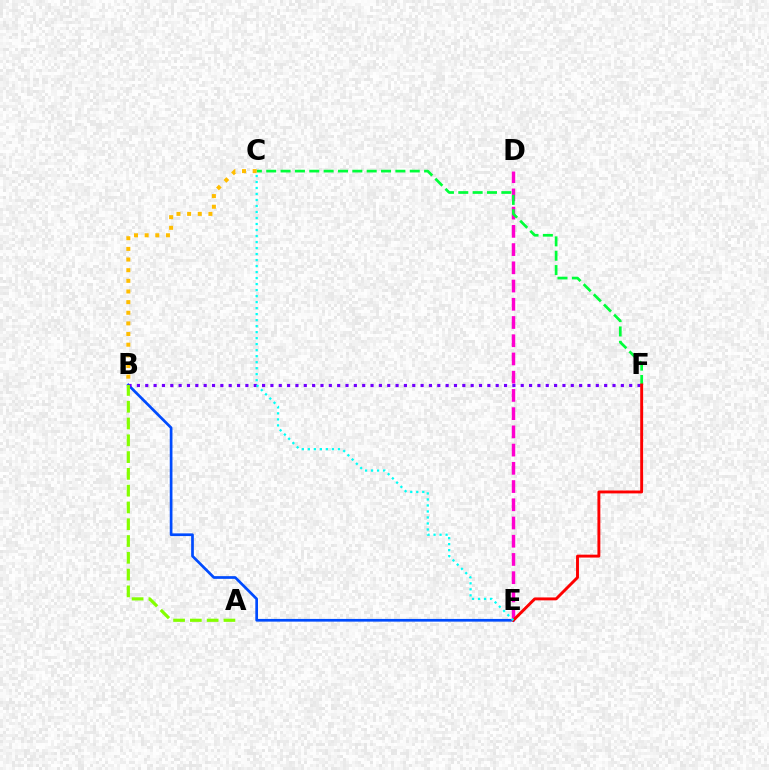{('B', 'E'): [{'color': '#004bff', 'line_style': 'solid', 'thickness': 1.94}], ('D', 'E'): [{'color': '#ff00cf', 'line_style': 'dashed', 'thickness': 2.48}], ('C', 'F'): [{'color': '#00ff39', 'line_style': 'dashed', 'thickness': 1.95}], ('B', 'F'): [{'color': '#7200ff', 'line_style': 'dotted', 'thickness': 2.27}], ('E', 'F'): [{'color': '#ff0000', 'line_style': 'solid', 'thickness': 2.09}], ('A', 'B'): [{'color': '#84ff00', 'line_style': 'dashed', 'thickness': 2.28}], ('C', 'E'): [{'color': '#00fff6', 'line_style': 'dotted', 'thickness': 1.63}], ('B', 'C'): [{'color': '#ffbd00', 'line_style': 'dotted', 'thickness': 2.89}]}